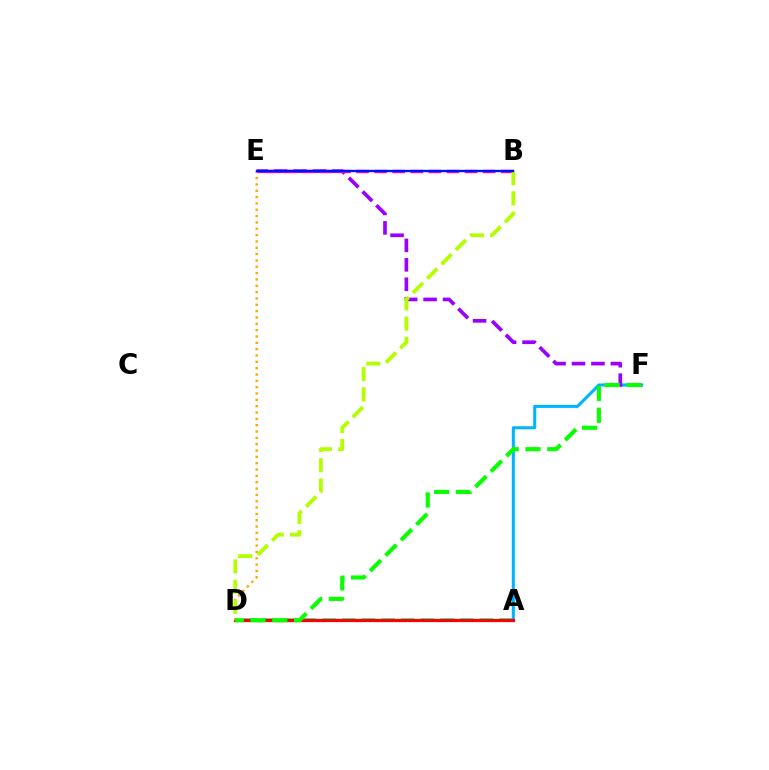{('A', 'D'): [{'color': '#00ff9d', 'line_style': 'dashed', 'thickness': 2.67}, {'color': '#ff0000', 'line_style': 'solid', 'thickness': 2.33}], ('A', 'F'): [{'color': '#00b5ff', 'line_style': 'solid', 'thickness': 2.2}], ('E', 'F'): [{'color': '#9b00ff', 'line_style': 'dashed', 'thickness': 2.64}], ('D', 'E'): [{'color': '#ffa500', 'line_style': 'dotted', 'thickness': 1.72}], ('B', 'E'): [{'color': '#ff00bd', 'line_style': 'dashed', 'thickness': 2.46}, {'color': '#0010ff', 'line_style': 'solid', 'thickness': 1.68}], ('B', 'D'): [{'color': '#b3ff00', 'line_style': 'dashed', 'thickness': 2.75}], ('D', 'F'): [{'color': '#08ff00', 'line_style': 'dashed', 'thickness': 2.96}]}